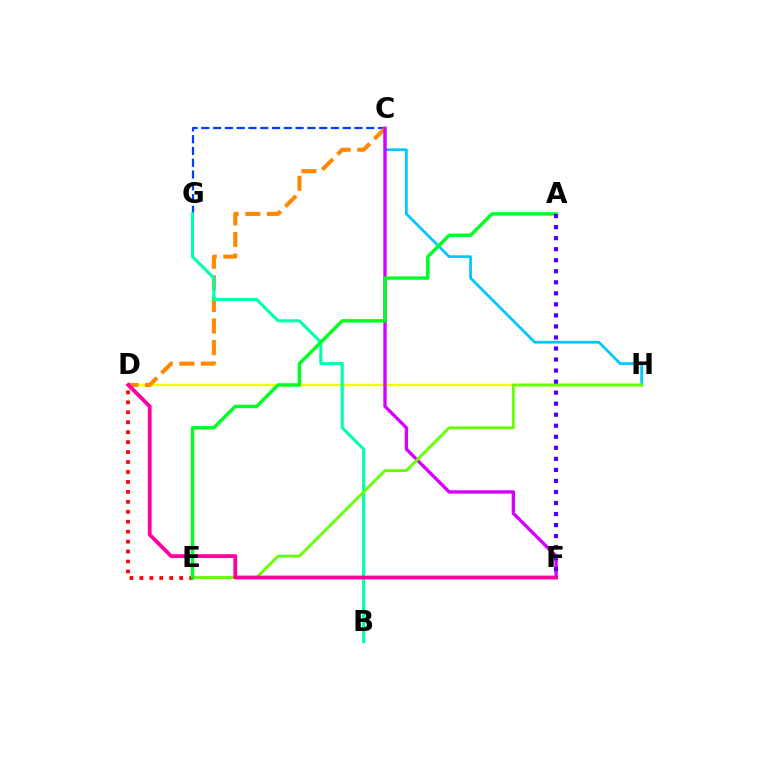{('C', 'H'): [{'color': '#00c7ff', 'line_style': 'solid', 'thickness': 1.98}], ('D', 'H'): [{'color': '#eeff00', 'line_style': 'solid', 'thickness': 1.73}], ('C', 'G'): [{'color': '#003fff', 'line_style': 'dashed', 'thickness': 1.6}], ('C', 'D'): [{'color': '#ff8800', 'line_style': 'dashed', 'thickness': 2.93}], ('D', 'E'): [{'color': '#ff0000', 'line_style': 'dotted', 'thickness': 2.7}], ('C', 'F'): [{'color': '#d600ff', 'line_style': 'solid', 'thickness': 2.41}], ('B', 'G'): [{'color': '#00ffaf', 'line_style': 'solid', 'thickness': 2.24}], ('E', 'H'): [{'color': '#66ff00', 'line_style': 'solid', 'thickness': 2.07}], ('D', 'F'): [{'color': '#ff00a0', 'line_style': 'solid', 'thickness': 2.75}], ('A', 'E'): [{'color': '#00ff27', 'line_style': 'solid', 'thickness': 2.49}], ('A', 'F'): [{'color': '#4f00ff', 'line_style': 'dotted', 'thickness': 3.0}]}